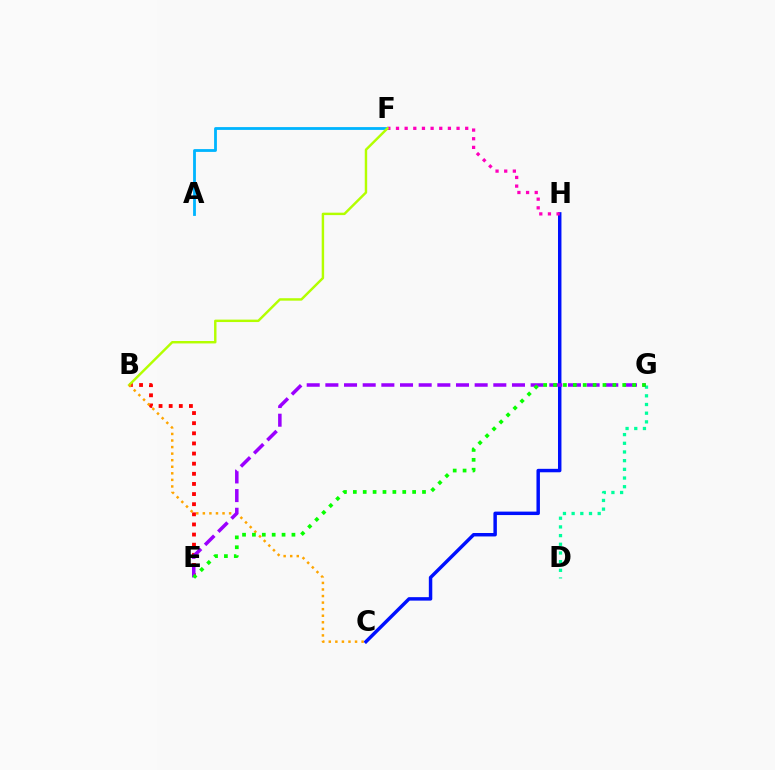{('C', 'H'): [{'color': '#0010ff', 'line_style': 'solid', 'thickness': 2.49}], ('A', 'F'): [{'color': '#00b5ff', 'line_style': 'solid', 'thickness': 2.03}], ('F', 'H'): [{'color': '#ff00bd', 'line_style': 'dotted', 'thickness': 2.35}], ('B', 'E'): [{'color': '#ff0000', 'line_style': 'dotted', 'thickness': 2.75}], ('B', 'F'): [{'color': '#b3ff00', 'line_style': 'solid', 'thickness': 1.75}], ('D', 'G'): [{'color': '#00ff9d', 'line_style': 'dotted', 'thickness': 2.36}], ('B', 'C'): [{'color': '#ffa500', 'line_style': 'dotted', 'thickness': 1.78}], ('E', 'G'): [{'color': '#9b00ff', 'line_style': 'dashed', 'thickness': 2.54}, {'color': '#08ff00', 'line_style': 'dotted', 'thickness': 2.68}]}